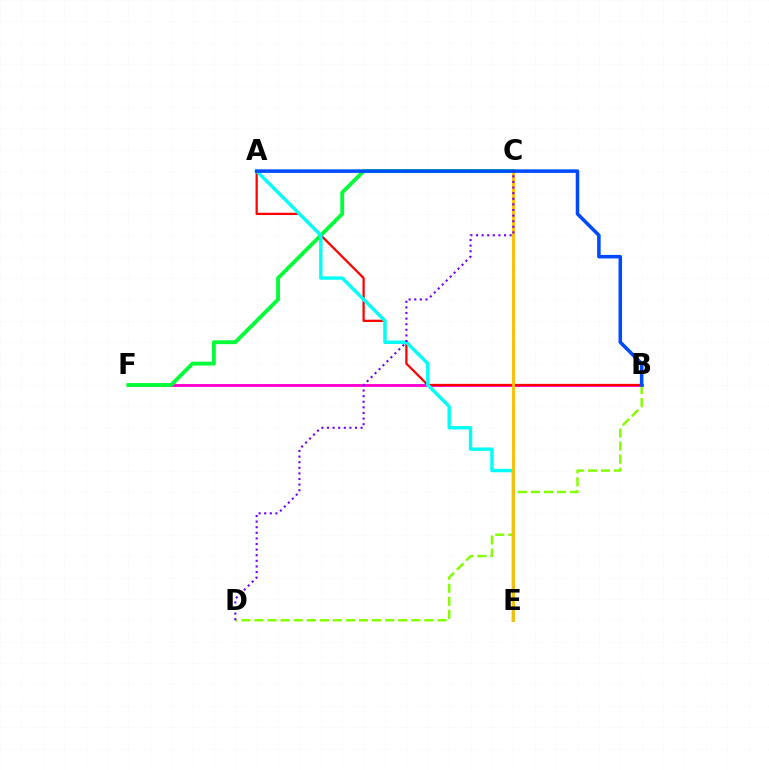{('B', 'F'): [{'color': '#ff00cf', 'line_style': 'solid', 'thickness': 2.06}], ('B', 'D'): [{'color': '#84ff00', 'line_style': 'dashed', 'thickness': 1.78}], ('C', 'F'): [{'color': '#00ff39', 'line_style': 'solid', 'thickness': 2.77}], ('A', 'B'): [{'color': '#ff0000', 'line_style': 'solid', 'thickness': 1.62}, {'color': '#004bff', 'line_style': 'solid', 'thickness': 2.55}], ('A', 'E'): [{'color': '#00fff6', 'line_style': 'solid', 'thickness': 2.44}], ('C', 'E'): [{'color': '#ffbd00', 'line_style': 'solid', 'thickness': 2.07}], ('C', 'D'): [{'color': '#7200ff', 'line_style': 'dotted', 'thickness': 1.52}]}